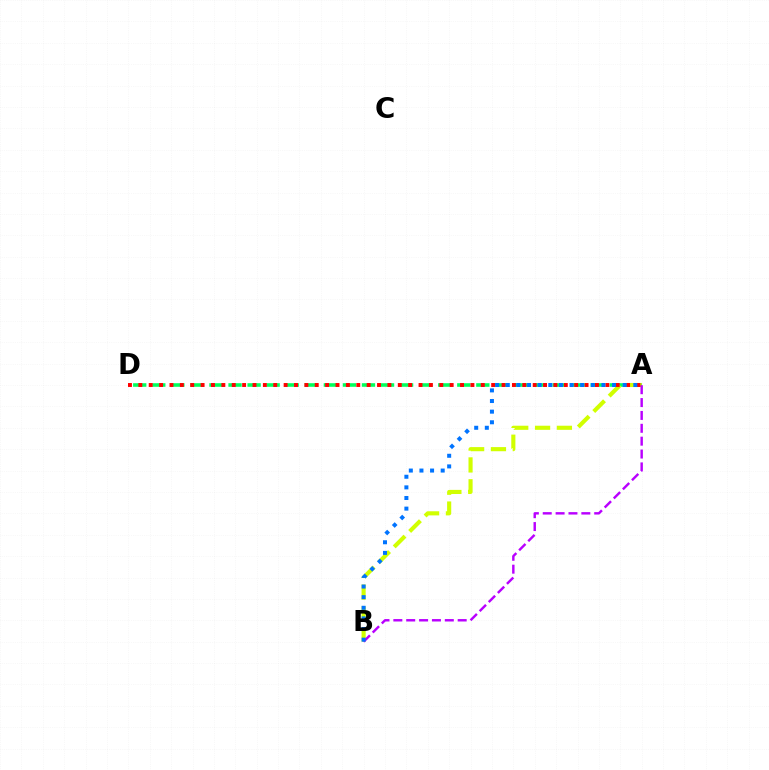{('A', 'D'): [{'color': '#00ff5c', 'line_style': 'dashed', 'thickness': 2.59}, {'color': '#ff0000', 'line_style': 'dotted', 'thickness': 2.82}], ('A', 'B'): [{'color': '#d1ff00', 'line_style': 'dashed', 'thickness': 2.97}, {'color': '#b900ff', 'line_style': 'dashed', 'thickness': 1.75}, {'color': '#0074ff', 'line_style': 'dotted', 'thickness': 2.89}]}